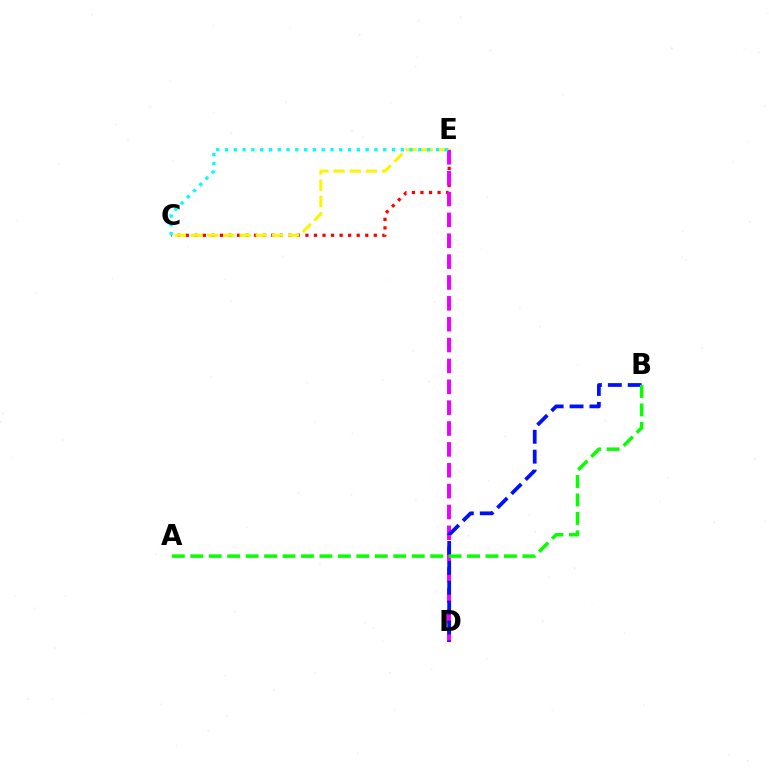{('C', 'E'): [{'color': '#ff0000', 'line_style': 'dotted', 'thickness': 2.32}, {'color': '#fcf500', 'line_style': 'dashed', 'thickness': 2.2}, {'color': '#00fff6', 'line_style': 'dotted', 'thickness': 2.39}], ('D', 'E'): [{'color': '#ee00ff', 'line_style': 'dashed', 'thickness': 2.83}], ('B', 'D'): [{'color': '#0010ff', 'line_style': 'dashed', 'thickness': 2.7}], ('A', 'B'): [{'color': '#08ff00', 'line_style': 'dashed', 'thickness': 2.51}]}